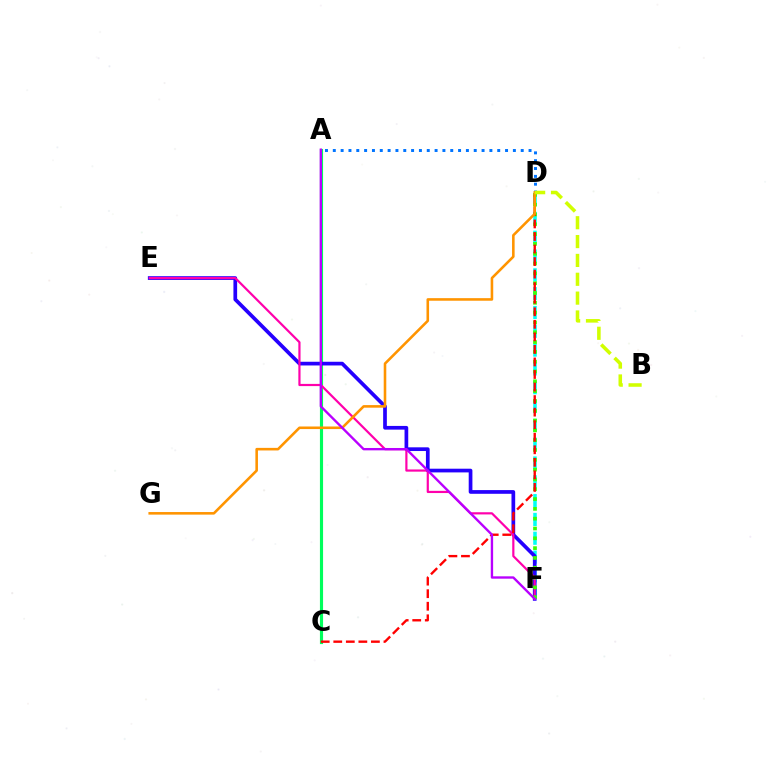{('A', 'C'): [{'color': '#00ff5c', 'line_style': 'solid', 'thickness': 2.26}], ('D', 'F'): [{'color': '#00fff6', 'line_style': 'dashed', 'thickness': 2.56}, {'color': '#3dff00', 'line_style': 'dotted', 'thickness': 2.67}], ('A', 'D'): [{'color': '#0074ff', 'line_style': 'dotted', 'thickness': 2.13}], ('E', 'F'): [{'color': '#2500ff', 'line_style': 'solid', 'thickness': 2.67}, {'color': '#ff00ac', 'line_style': 'solid', 'thickness': 1.58}], ('C', 'D'): [{'color': '#ff0000', 'line_style': 'dashed', 'thickness': 1.7}], ('D', 'G'): [{'color': '#ff9400', 'line_style': 'solid', 'thickness': 1.86}], ('B', 'D'): [{'color': '#d1ff00', 'line_style': 'dashed', 'thickness': 2.56}], ('A', 'F'): [{'color': '#b900ff', 'line_style': 'solid', 'thickness': 1.7}]}